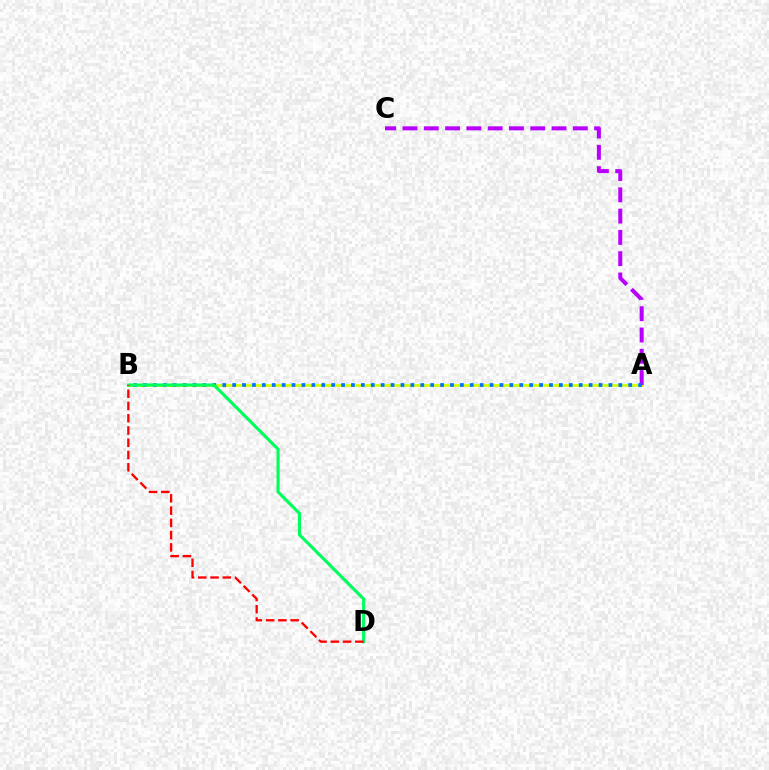{('A', 'B'): [{'color': '#d1ff00', 'line_style': 'solid', 'thickness': 1.99}, {'color': '#0074ff', 'line_style': 'dotted', 'thickness': 2.69}], ('A', 'C'): [{'color': '#b900ff', 'line_style': 'dashed', 'thickness': 2.89}], ('B', 'D'): [{'color': '#00ff5c', 'line_style': 'solid', 'thickness': 2.24}, {'color': '#ff0000', 'line_style': 'dashed', 'thickness': 1.67}]}